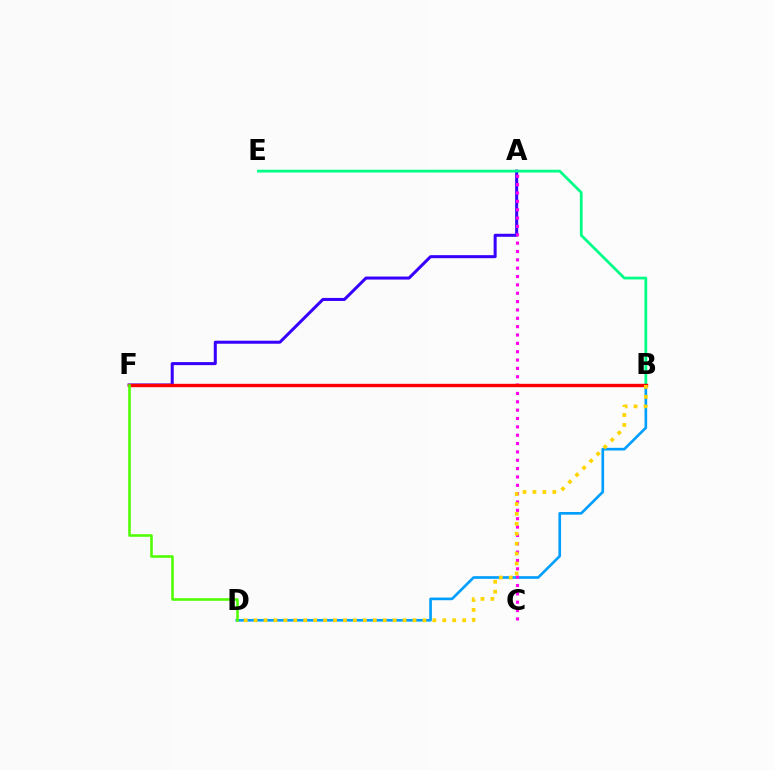{('B', 'D'): [{'color': '#009eff', 'line_style': 'solid', 'thickness': 1.91}, {'color': '#ffd500', 'line_style': 'dotted', 'thickness': 2.7}], ('A', 'F'): [{'color': '#3700ff', 'line_style': 'solid', 'thickness': 2.18}], ('A', 'C'): [{'color': '#ff00ed', 'line_style': 'dotted', 'thickness': 2.27}], ('B', 'E'): [{'color': '#00ff86', 'line_style': 'solid', 'thickness': 1.99}], ('B', 'F'): [{'color': '#ff0000', 'line_style': 'solid', 'thickness': 2.43}], ('D', 'F'): [{'color': '#4fff00', 'line_style': 'solid', 'thickness': 1.86}]}